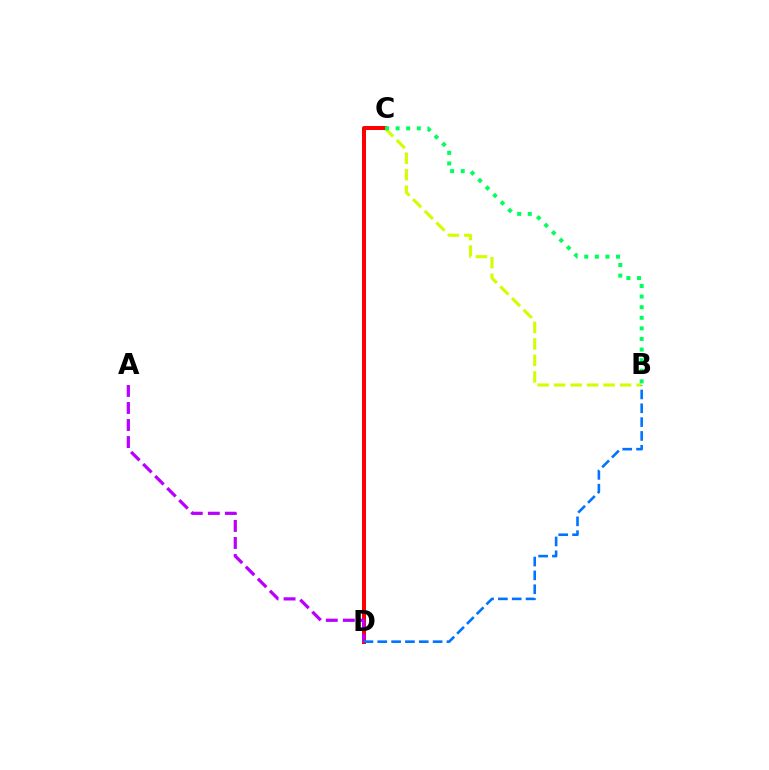{('B', 'C'): [{'color': '#d1ff00', 'line_style': 'dashed', 'thickness': 2.24}, {'color': '#00ff5c', 'line_style': 'dotted', 'thickness': 2.88}], ('C', 'D'): [{'color': '#ff0000', 'line_style': 'solid', 'thickness': 2.88}], ('A', 'D'): [{'color': '#b900ff', 'line_style': 'dashed', 'thickness': 2.31}], ('B', 'D'): [{'color': '#0074ff', 'line_style': 'dashed', 'thickness': 1.88}]}